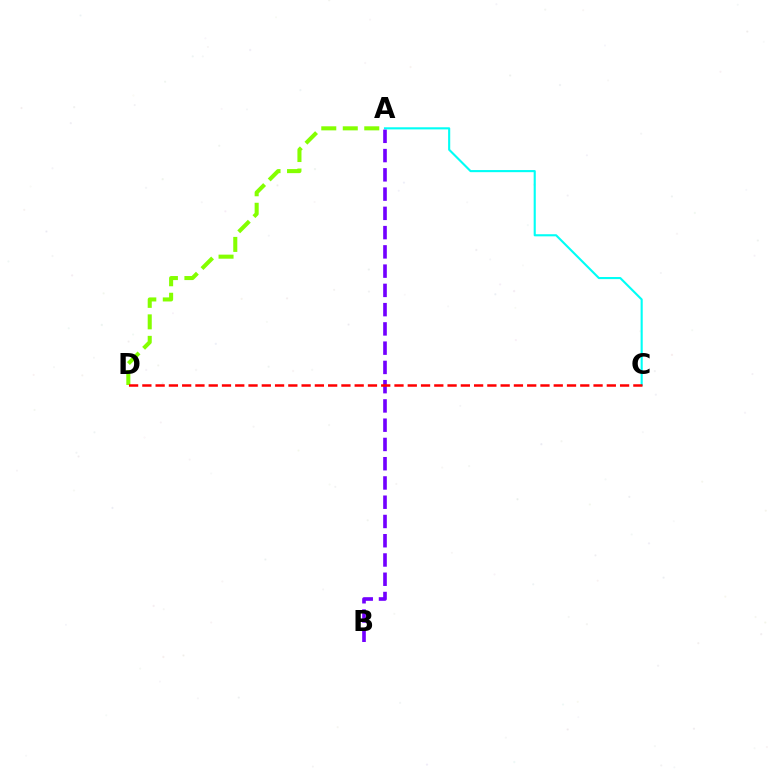{('A', 'C'): [{'color': '#00fff6', 'line_style': 'solid', 'thickness': 1.52}], ('A', 'D'): [{'color': '#84ff00', 'line_style': 'dashed', 'thickness': 2.92}], ('A', 'B'): [{'color': '#7200ff', 'line_style': 'dashed', 'thickness': 2.62}], ('C', 'D'): [{'color': '#ff0000', 'line_style': 'dashed', 'thickness': 1.8}]}